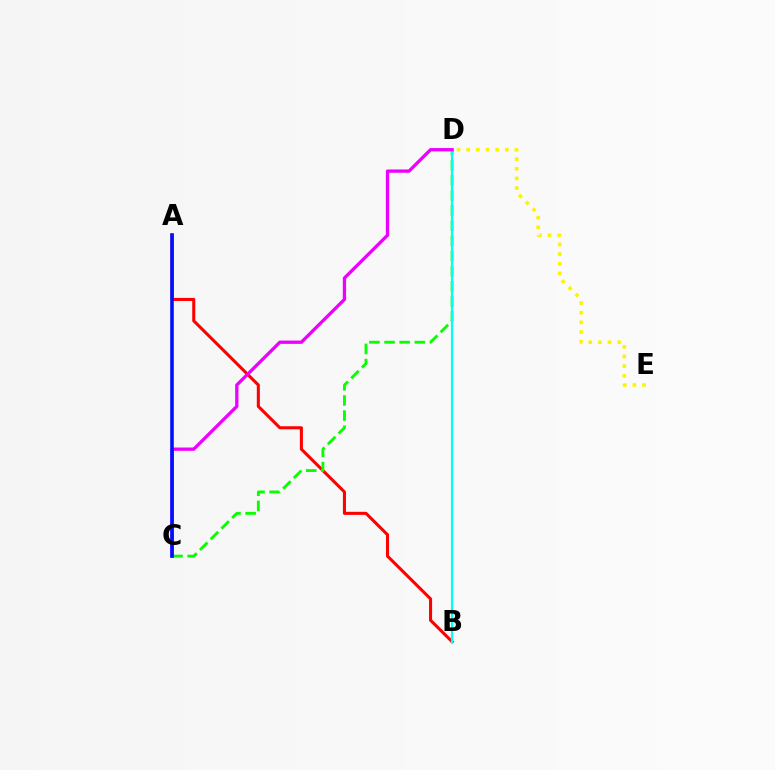{('A', 'B'): [{'color': '#ff0000', 'line_style': 'solid', 'thickness': 2.2}], ('C', 'D'): [{'color': '#08ff00', 'line_style': 'dashed', 'thickness': 2.06}, {'color': '#ee00ff', 'line_style': 'solid', 'thickness': 2.38}], ('B', 'D'): [{'color': '#00fff6', 'line_style': 'solid', 'thickness': 1.57}], ('D', 'E'): [{'color': '#fcf500', 'line_style': 'dotted', 'thickness': 2.62}], ('A', 'C'): [{'color': '#0010ff', 'line_style': 'solid', 'thickness': 2.58}]}